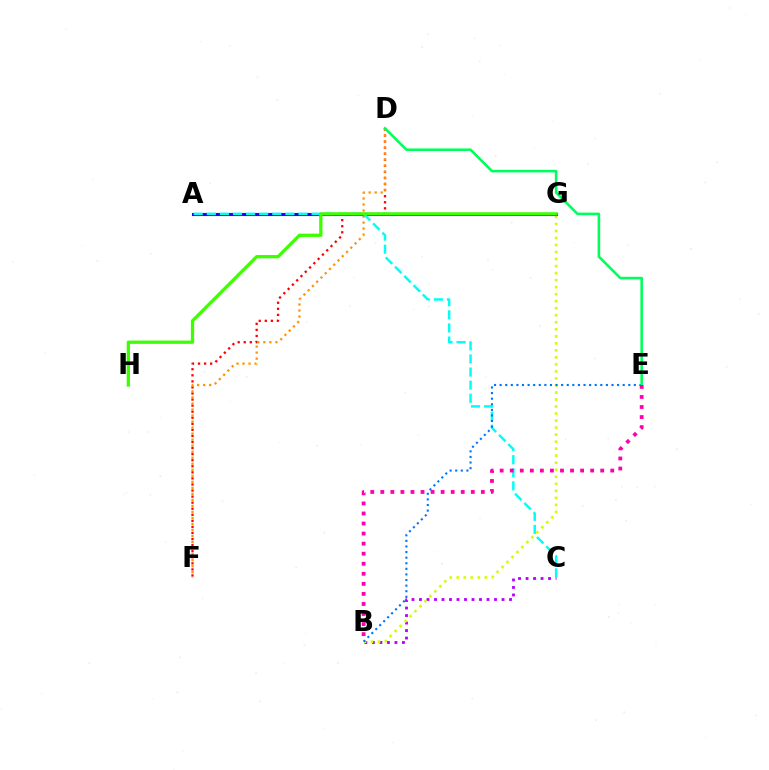{('B', 'C'): [{'color': '#b900ff', 'line_style': 'dotted', 'thickness': 2.04}], ('D', 'F'): [{'color': '#ff0000', 'line_style': 'dotted', 'thickness': 1.65}, {'color': '#ff9400', 'line_style': 'dotted', 'thickness': 1.64}], ('B', 'G'): [{'color': '#d1ff00', 'line_style': 'dotted', 'thickness': 1.91}], ('A', 'G'): [{'color': '#2500ff', 'line_style': 'solid', 'thickness': 2.23}], ('A', 'C'): [{'color': '#00fff6', 'line_style': 'dashed', 'thickness': 1.78}], ('B', 'E'): [{'color': '#0074ff', 'line_style': 'dotted', 'thickness': 1.52}, {'color': '#ff00ac', 'line_style': 'dotted', 'thickness': 2.73}], ('D', 'E'): [{'color': '#00ff5c', 'line_style': 'solid', 'thickness': 1.85}], ('G', 'H'): [{'color': '#3dff00', 'line_style': 'solid', 'thickness': 2.36}]}